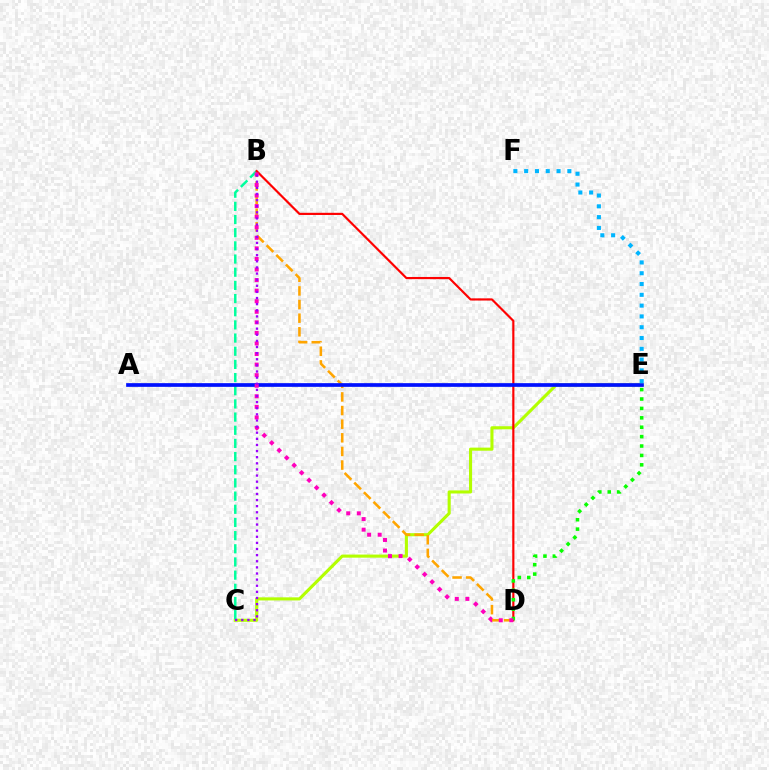{('C', 'E'): [{'color': '#b3ff00', 'line_style': 'solid', 'thickness': 2.22}], ('B', 'D'): [{'color': '#ffa500', 'line_style': 'dashed', 'thickness': 1.85}, {'color': '#ff0000', 'line_style': 'solid', 'thickness': 1.56}, {'color': '#ff00bd', 'line_style': 'dotted', 'thickness': 2.87}], ('B', 'C'): [{'color': '#00ff9d', 'line_style': 'dashed', 'thickness': 1.79}, {'color': '#9b00ff', 'line_style': 'dotted', 'thickness': 1.66}], ('D', 'E'): [{'color': '#08ff00', 'line_style': 'dotted', 'thickness': 2.55}], ('A', 'E'): [{'color': '#0010ff', 'line_style': 'solid', 'thickness': 2.65}], ('E', 'F'): [{'color': '#00b5ff', 'line_style': 'dotted', 'thickness': 2.93}]}